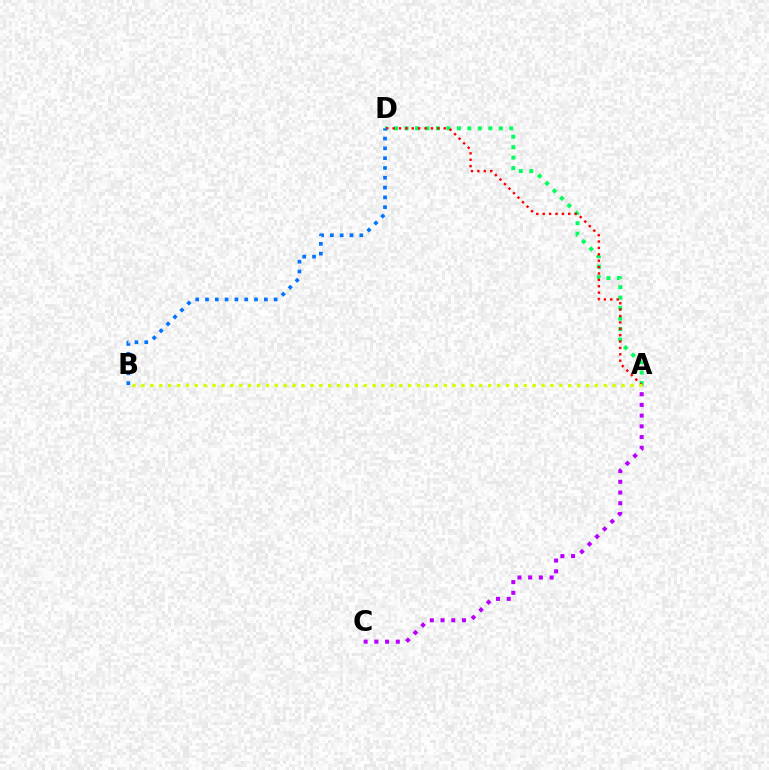{('A', 'D'): [{'color': '#00ff5c', 'line_style': 'dotted', 'thickness': 2.84}, {'color': '#ff0000', 'line_style': 'dotted', 'thickness': 1.74}], ('A', 'C'): [{'color': '#b900ff', 'line_style': 'dotted', 'thickness': 2.91}], ('B', 'D'): [{'color': '#0074ff', 'line_style': 'dotted', 'thickness': 2.66}], ('A', 'B'): [{'color': '#d1ff00', 'line_style': 'dotted', 'thickness': 2.42}]}